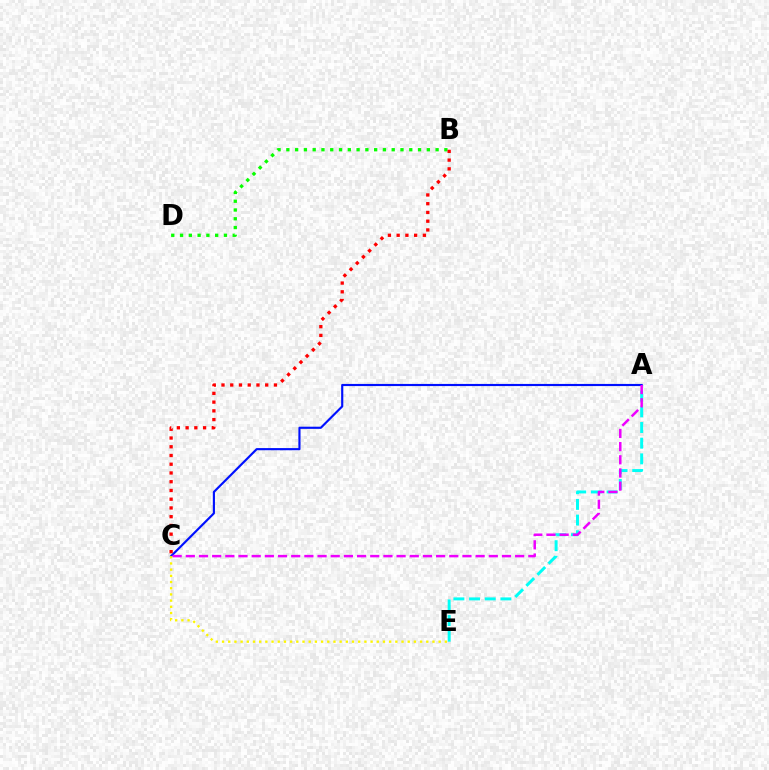{('B', 'D'): [{'color': '#08ff00', 'line_style': 'dotted', 'thickness': 2.39}], ('A', 'E'): [{'color': '#00fff6', 'line_style': 'dashed', 'thickness': 2.13}], ('A', 'C'): [{'color': '#0010ff', 'line_style': 'solid', 'thickness': 1.55}, {'color': '#ee00ff', 'line_style': 'dashed', 'thickness': 1.79}], ('B', 'C'): [{'color': '#ff0000', 'line_style': 'dotted', 'thickness': 2.38}], ('C', 'E'): [{'color': '#fcf500', 'line_style': 'dotted', 'thickness': 1.68}]}